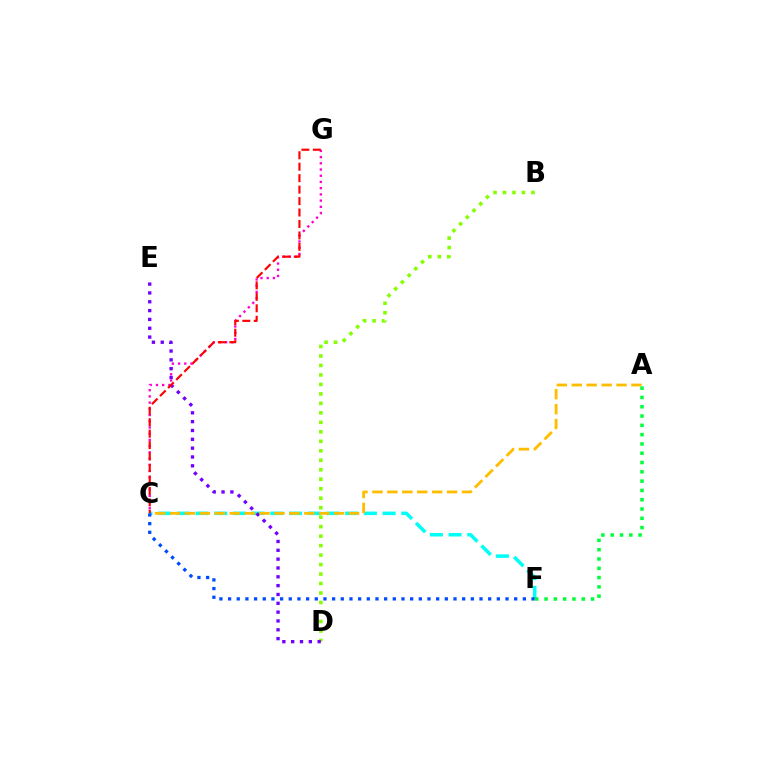{('B', 'D'): [{'color': '#84ff00', 'line_style': 'dotted', 'thickness': 2.58}], ('C', 'G'): [{'color': '#ff00cf', 'line_style': 'dotted', 'thickness': 1.69}, {'color': '#ff0000', 'line_style': 'dashed', 'thickness': 1.56}], ('C', 'F'): [{'color': '#00fff6', 'line_style': 'dashed', 'thickness': 2.54}, {'color': '#004bff', 'line_style': 'dotted', 'thickness': 2.36}], ('D', 'E'): [{'color': '#7200ff', 'line_style': 'dotted', 'thickness': 2.4}], ('A', 'C'): [{'color': '#ffbd00', 'line_style': 'dashed', 'thickness': 2.03}], ('A', 'F'): [{'color': '#00ff39', 'line_style': 'dotted', 'thickness': 2.53}]}